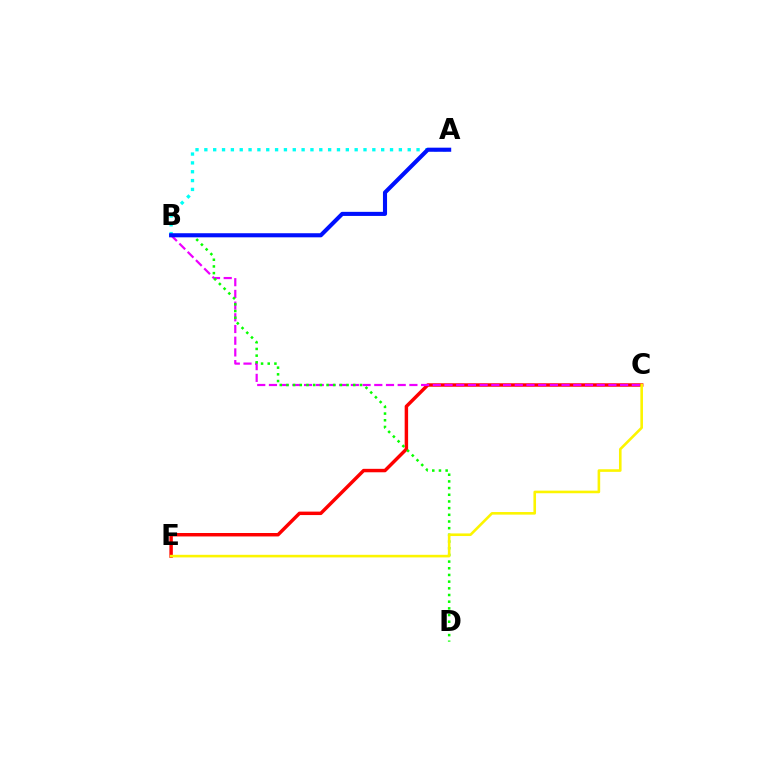{('A', 'B'): [{'color': '#00fff6', 'line_style': 'dotted', 'thickness': 2.4}, {'color': '#0010ff', 'line_style': 'solid', 'thickness': 2.95}], ('C', 'E'): [{'color': '#ff0000', 'line_style': 'solid', 'thickness': 2.48}, {'color': '#fcf500', 'line_style': 'solid', 'thickness': 1.87}], ('B', 'C'): [{'color': '#ee00ff', 'line_style': 'dashed', 'thickness': 1.59}], ('B', 'D'): [{'color': '#08ff00', 'line_style': 'dotted', 'thickness': 1.82}]}